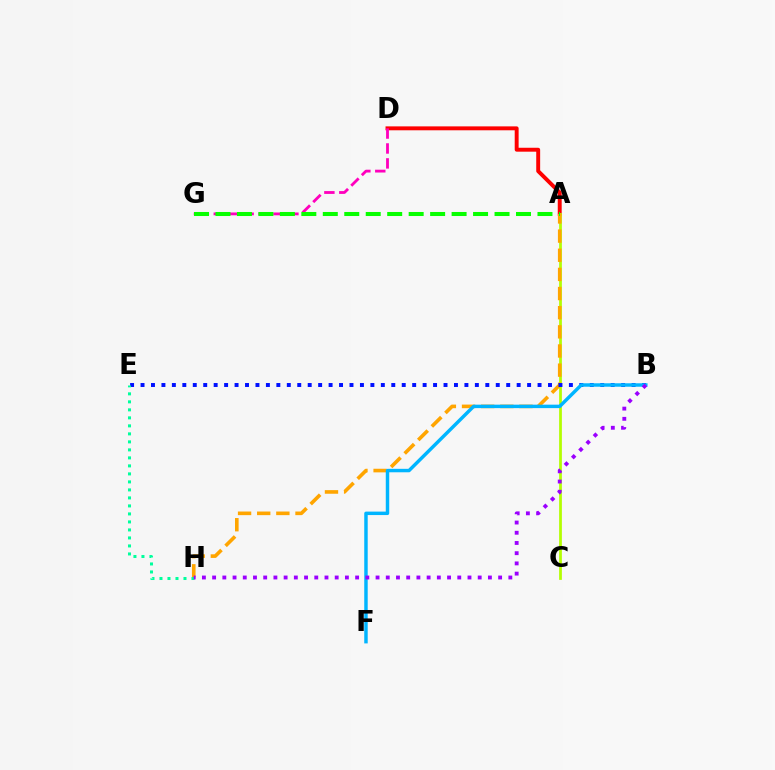{('A', 'D'): [{'color': '#ff0000', 'line_style': 'solid', 'thickness': 2.82}], ('A', 'C'): [{'color': '#b3ff00', 'line_style': 'solid', 'thickness': 1.97}], ('A', 'H'): [{'color': '#ffa500', 'line_style': 'dashed', 'thickness': 2.6}], ('B', 'E'): [{'color': '#0010ff', 'line_style': 'dotted', 'thickness': 2.84}], ('B', 'F'): [{'color': '#00b5ff', 'line_style': 'solid', 'thickness': 2.49}], ('E', 'H'): [{'color': '#00ff9d', 'line_style': 'dotted', 'thickness': 2.17}], ('B', 'H'): [{'color': '#9b00ff', 'line_style': 'dotted', 'thickness': 2.78}], ('D', 'G'): [{'color': '#ff00bd', 'line_style': 'dashed', 'thickness': 2.03}], ('A', 'G'): [{'color': '#08ff00', 'line_style': 'dashed', 'thickness': 2.92}]}